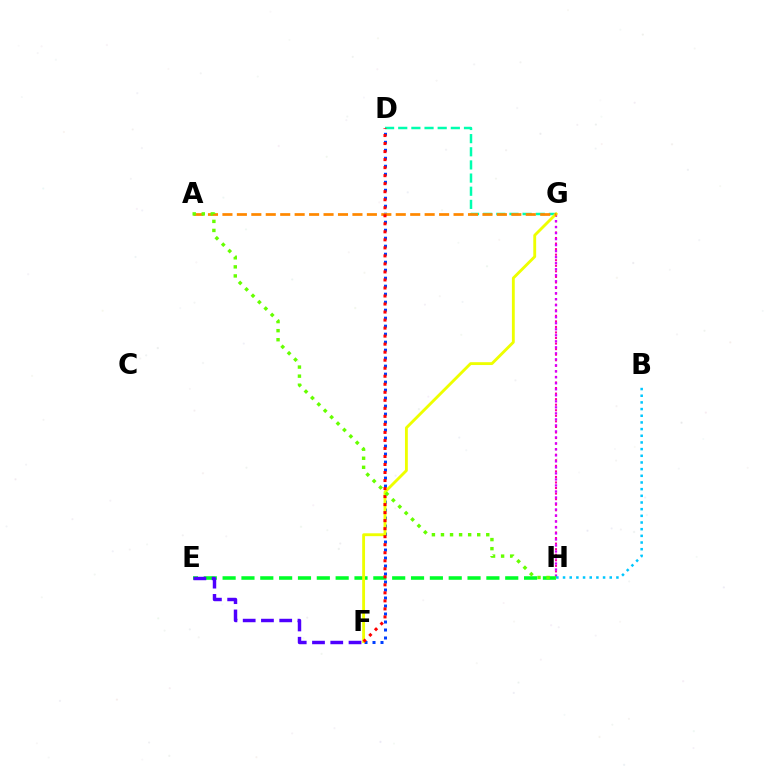{('D', 'F'): [{'color': '#003fff', 'line_style': 'dotted', 'thickness': 2.17}, {'color': '#ff0000', 'line_style': 'dotted', 'thickness': 2.18}], ('G', 'H'): [{'color': '#ff00a0', 'line_style': 'dotted', 'thickness': 1.51}, {'color': '#d600ff', 'line_style': 'dotted', 'thickness': 1.63}], ('E', 'H'): [{'color': '#00ff27', 'line_style': 'dashed', 'thickness': 2.56}], ('D', 'G'): [{'color': '#00ffaf', 'line_style': 'dashed', 'thickness': 1.79}], ('F', 'G'): [{'color': '#eeff00', 'line_style': 'solid', 'thickness': 2.06}], ('A', 'G'): [{'color': '#ff8800', 'line_style': 'dashed', 'thickness': 1.96}], ('E', 'F'): [{'color': '#4f00ff', 'line_style': 'dashed', 'thickness': 2.48}], ('A', 'H'): [{'color': '#66ff00', 'line_style': 'dotted', 'thickness': 2.46}], ('B', 'H'): [{'color': '#00c7ff', 'line_style': 'dotted', 'thickness': 1.81}]}